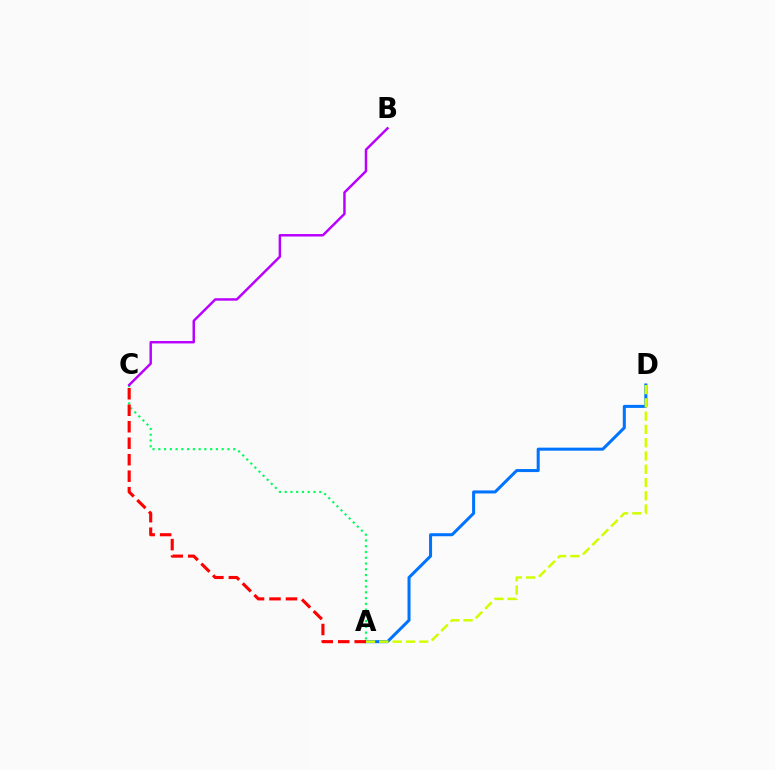{('A', 'C'): [{'color': '#00ff5c', 'line_style': 'dotted', 'thickness': 1.57}, {'color': '#ff0000', 'line_style': 'dashed', 'thickness': 2.24}], ('A', 'D'): [{'color': '#0074ff', 'line_style': 'solid', 'thickness': 2.18}, {'color': '#d1ff00', 'line_style': 'dashed', 'thickness': 1.8}], ('B', 'C'): [{'color': '#b900ff', 'line_style': 'solid', 'thickness': 1.77}]}